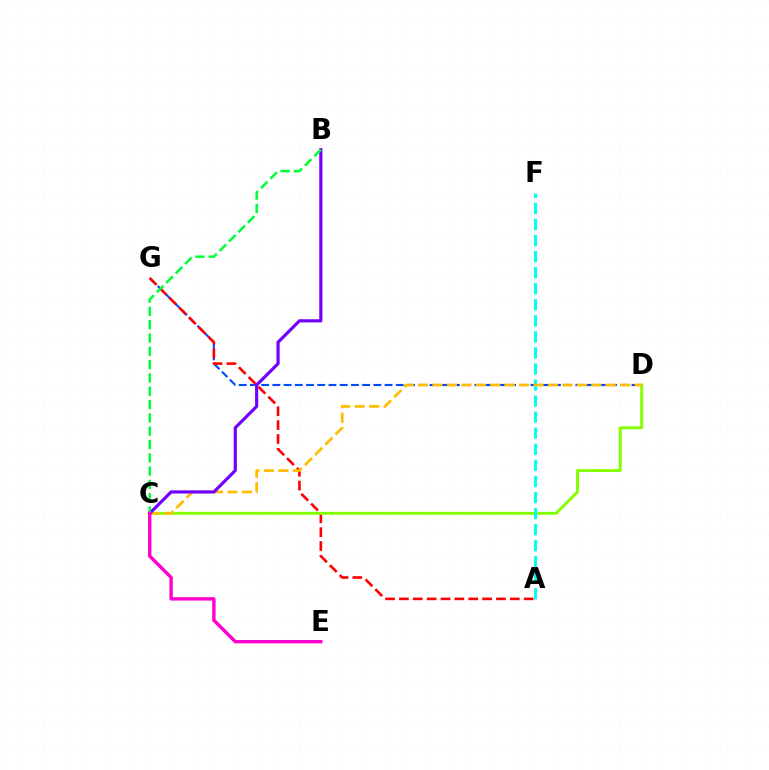{('D', 'G'): [{'color': '#004bff', 'line_style': 'dashed', 'thickness': 1.52}], ('A', 'G'): [{'color': '#ff0000', 'line_style': 'dashed', 'thickness': 1.88}], ('C', 'D'): [{'color': '#84ff00', 'line_style': 'solid', 'thickness': 2.09}, {'color': '#ffbd00', 'line_style': 'dashed', 'thickness': 1.96}], ('A', 'F'): [{'color': '#00fff6', 'line_style': 'dashed', 'thickness': 2.18}], ('B', 'C'): [{'color': '#7200ff', 'line_style': 'solid', 'thickness': 2.28}, {'color': '#00ff39', 'line_style': 'dashed', 'thickness': 1.81}], ('C', 'E'): [{'color': '#ff00cf', 'line_style': 'solid', 'thickness': 2.44}]}